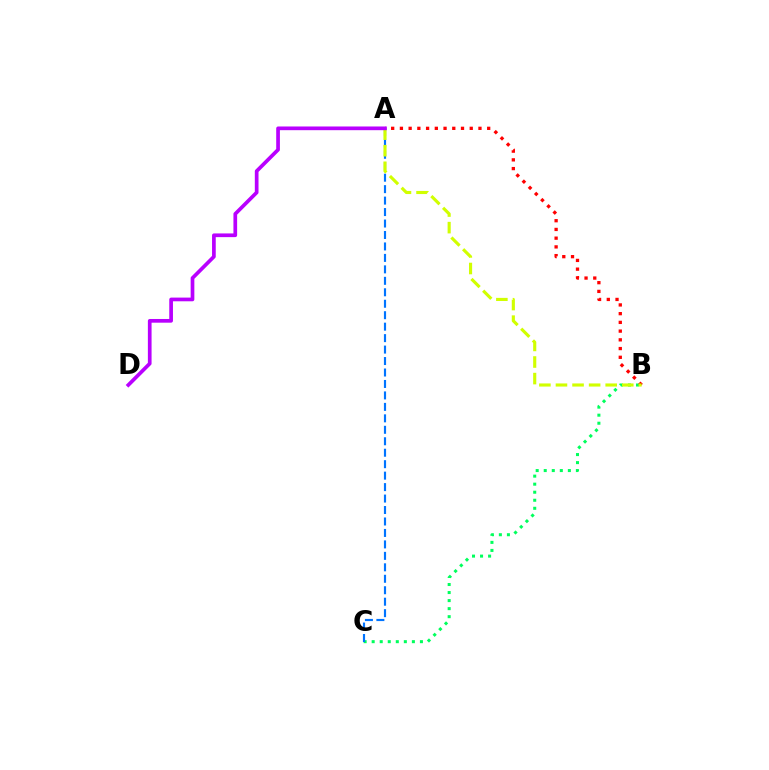{('B', 'C'): [{'color': '#00ff5c', 'line_style': 'dotted', 'thickness': 2.18}], ('A', 'C'): [{'color': '#0074ff', 'line_style': 'dashed', 'thickness': 1.56}], ('A', 'B'): [{'color': '#ff0000', 'line_style': 'dotted', 'thickness': 2.37}, {'color': '#d1ff00', 'line_style': 'dashed', 'thickness': 2.25}], ('A', 'D'): [{'color': '#b900ff', 'line_style': 'solid', 'thickness': 2.66}]}